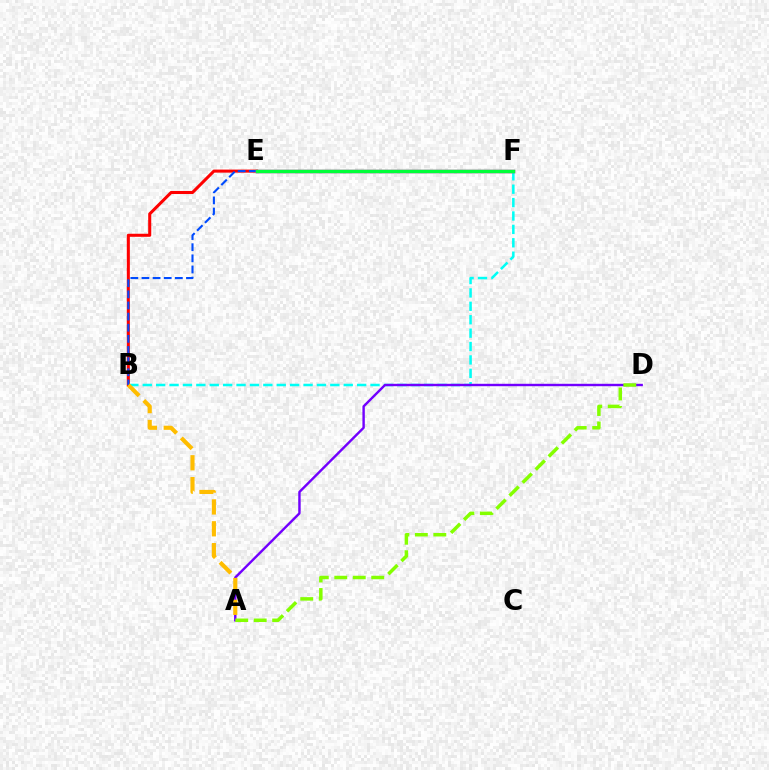{('B', 'E'): [{'color': '#ff0000', 'line_style': 'solid', 'thickness': 2.19}, {'color': '#004bff', 'line_style': 'dashed', 'thickness': 1.51}], ('B', 'F'): [{'color': '#00fff6', 'line_style': 'dashed', 'thickness': 1.82}], ('A', 'D'): [{'color': '#7200ff', 'line_style': 'solid', 'thickness': 1.74}, {'color': '#84ff00', 'line_style': 'dashed', 'thickness': 2.51}], ('E', 'F'): [{'color': '#ff00cf', 'line_style': 'solid', 'thickness': 2.5}, {'color': '#00ff39', 'line_style': 'solid', 'thickness': 2.49}], ('A', 'B'): [{'color': '#ffbd00', 'line_style': 'dashed', 'thickness': 2.97}]}